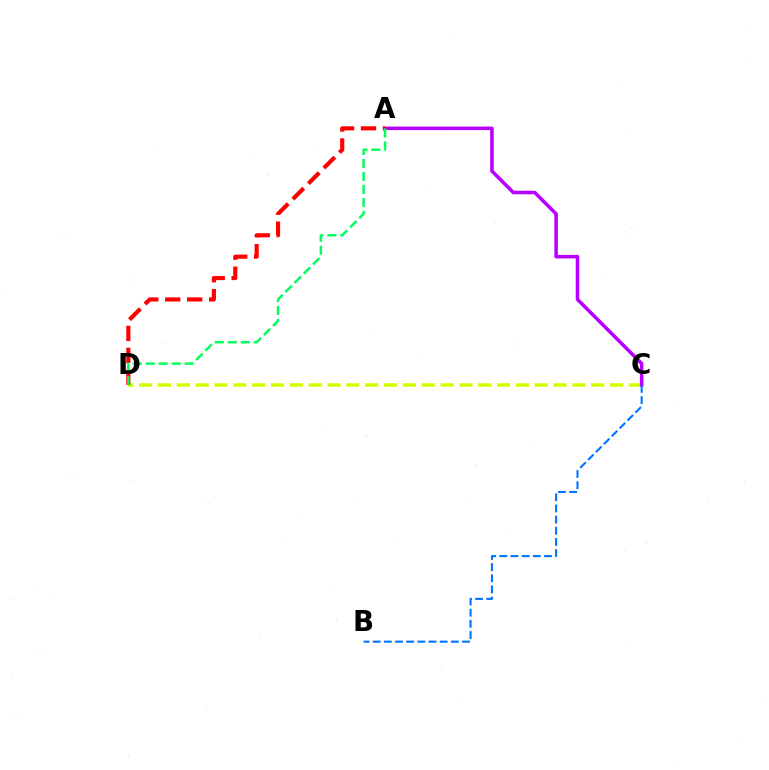{('C', 'D'): [{'color': '#d1ff00', 'line_style': 'dashed', 'thickness': 2.56}], ('A', 'C'): [{'color': '#b900ff', 'line_style': 'solid', 'thickness': 2.55}], ('A', 'D'): [{'color': '#ff0000', 'line_style': 'dashed', 'thickness': 2.98}, {'color': '#00ff5c', 'line_style': 'dashed', 'thickness': 1.77}], ('B', 'C'): [{'color': '#0074ff', 'line_style': 'dashed', 'thickness': 1.52}]}